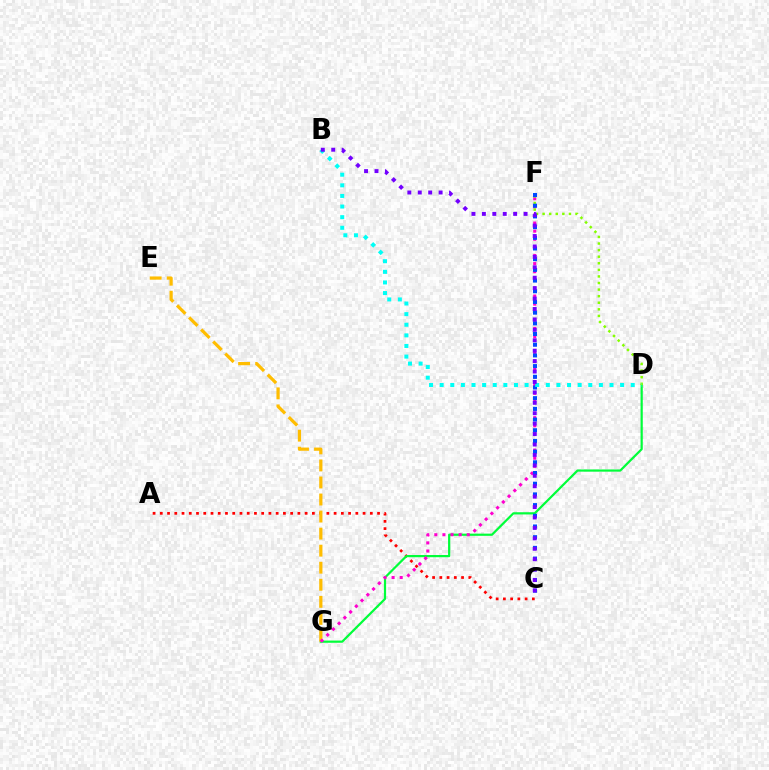{('A', 'C'): [{'color': '#ff0000', 'line_style': 'dotted', 'thickness': 1.97}], ('D', 'G'): [{'color': '#00ff39', 'line_style': 'solid', 'thickness': 1.59}], ('E', 'G'): [{'color': '#ffbd00', 'line_style': 'dashed', 'thickness': 2.32}], ('F', 'G'): [{'color': '#ff00cf', 'line_style': 'dotted', 'thickness': 2.2}], ('D', 'F'): [{'color': '#84ff00', 'line_style': 'dotted', 'thickness': 1.79}], ('C', 'F'): [{'color': '#004bff', 'line_style': 'dotted', 'thickness': 2.91}], ('B', 'D'): [{'color': '#00fff6', 'line_style': 'dotted', 'thickness': 2.88}], ('B', 'C'): [{'color': '#7200ff', 'line_style': 'dotted', 'thickness': 2.83}]}